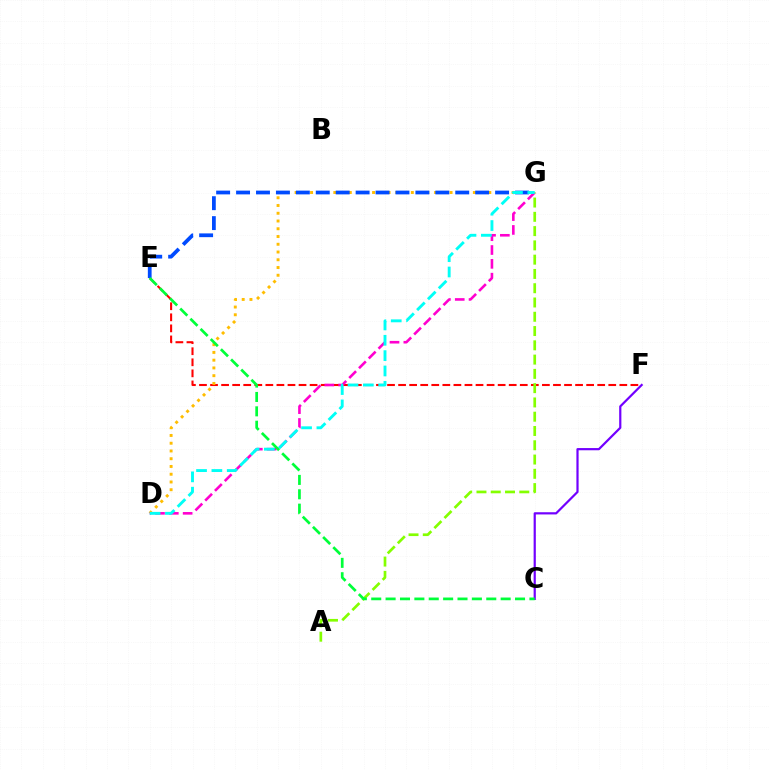{('E', 'F'): [{'color': '#ff0000', 'line_style': 'dashed', 'thickness': 1.5}], ('D', 'G'): [{'color': '#ffbd00', 'line_style': 'dotted', 'thickness': 2.11}, {'color': '#ff00cf', 'line_style': 'dashed', 'thickness': 1.88}, {'color': '#00fff6', 'line_style': 'dashed', 'thickness': 2.08}], ('C', 'F'): [{'color': '#7200ff', 'line_style': 'solid', 'thickness': 1.59}], ('E', 'G'): [{'color': '#004bff', 'line_style': 'dashed', 'thickness': 2.71}], ('A', 'G'): [{'color': '#84ff00', 'line_style': 'dashed', 'thickness': 1.94}], ('C', 'E'): [{'color': '#00ff39', 'line_style': 'dashed', 'thickness': 1.95}]}